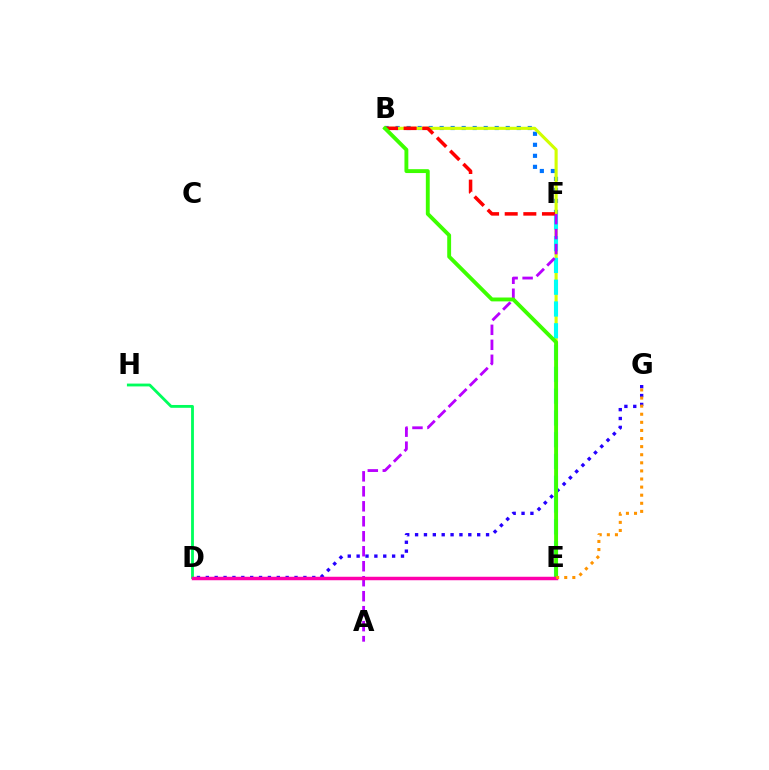{('B', 'F'): [{'color': '#0074ff', 'line_style': 'dotted', 'thickness': 2.99}, {'color': '#ff0000', 'line_style': 'dashed', 'thickness': 2.53}], ('D', 'G'): [{'color': '#2500ff', 'line_style': 'dotted', 'thickness': 2.41}], ('D', 'H'): [{'color': '#00ff5c', 'line_style': 'solid', 'thickness': 2.04}], ('B', 'E'): [{'color': '#d1ff00', 'line_style': 'solid', 'thickness': 2.24}, {'color': '#3dff00', 'line_style': 'solid', 'thickness': 2.79}], ('E', 'F'): [{'color': '#00fff6', 'line_style': 'dashed', 'thickness': 2.96}], ('A', 'F'): [{'color': '#b900ff', 'line_style': 'dashed', 'thickness': 2.04}], ('D', 'E'): [{'color': '#ff00ac', 'line_style': 'solid', 'thickness': 2.5}], ('E', 'G'): [{'color': '#ff9400', 'line_style': 'dotted', 'thickness': 2.2}]}